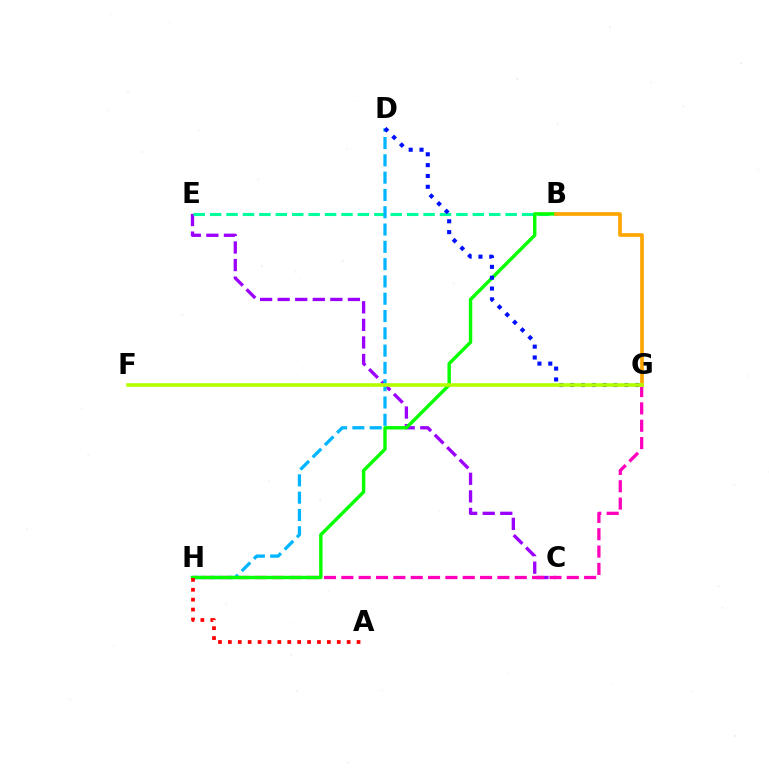{('C', 'E'): [{'color': '#9b00ff', 'line_style': 'dashed', 'thickness': 2.39}], ('G', 'H'): [{'color': '#ff00bd', 'line_style': 'dashed', 'thickness': 2.36}], ('B', 'E'): [{'color': '#00ff9d', 'line_style': 'dashed', 'thickness': 2.23}], ('D', 'H'): [{'color': '#00b5ff', 'line_style': 'dashed', 'thickness': 2.35}], ('B', 'H'): [{'color': '#08ff00', 'line_style': 'solid', 'thickness': 2.46}], ('B', 'G'): [{'color': '#ffa500', 'line_style': 'solid', 'thickness': 2.66}], ('A', 'H'): [{'color': '#ff0000', 'line_style': 'dotted', 'thickness': 2.69}], ('D', 'G'): [{'color': '#0010ff', 'line_style': 'dotted', 'thickness': 2.94}], ('F', 'G'): [{'color': '#b3ff00', 'line_style': 'solid', 'thickness': 2.59}]}